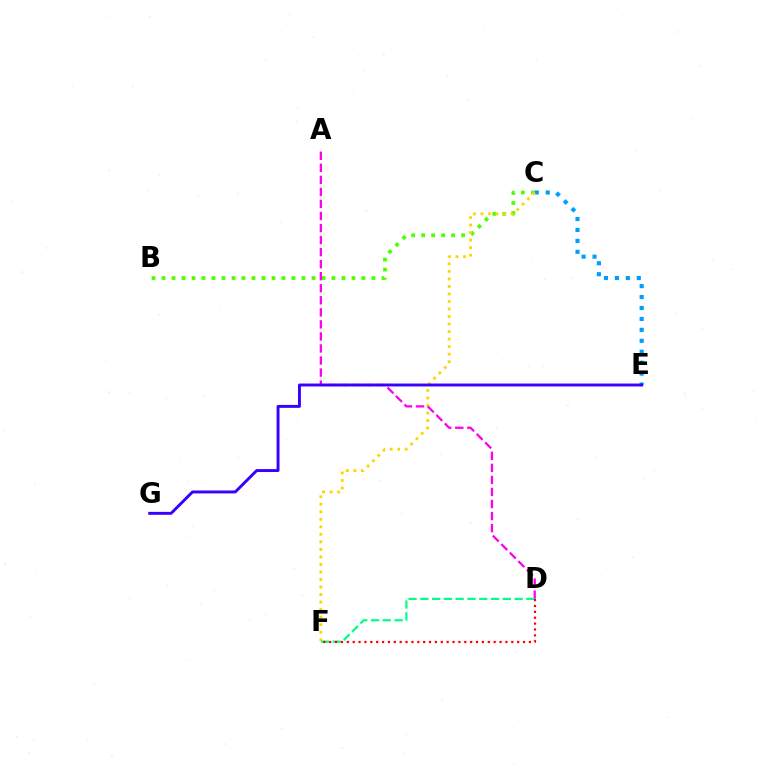{('B', 'C'): [{'color': '#4fff00', 'line_style': 'dotted', 'thickness': 2.72}], ('C', 'E'): [{'color': '#009eff', 'line_style': 'dotted', 'thickness': 2.97}], ('C', 'F'): [{'color': '#ffd500', 'line_style': 'dotted', 'thickness': 2.04}], ('A', 'D'): [{'color': '#ff00ed', 'line_style': 'dashed', 'thickness': 1.64}], ('D', 'F'): [{'color': '#00ff86', 'line_style': 'dashed', 'thickness': 1.6}, {'color': '#ff0000', 'line_style': 'dotted', 'thickness': 1.6}], ('E', 'G'): [{'color': '#3700ff', 'line_style': 'solid', 'thickness': 2.11}]}